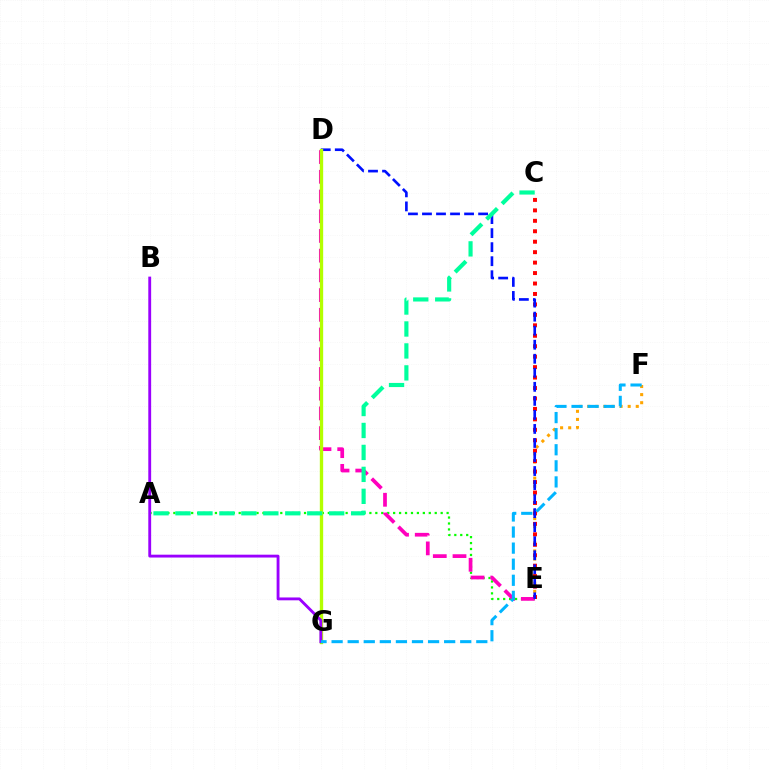{('E', 'F'): [{'color': '#ffa500', 'line_style': 'dotted', 'thickness': 2.2}], ('C', 'E'): [{'color': '#ff0000', 'line_style': 'dotted', 'thickness': 2.84}], ('A', 'E'): [{'color': '#08ff00', 'line_style': 'dotted', 'thickness': 1.61}], ('D', 'E'): [{'color': '#ff00bd', 'line_style': 'dashed', 'thickness': 2.68}, {'color': '#0010ff', 'line_style': 'dashed', 'thickness': 1.91}], ('D', 'G'): [{'color': '#b3ff00', 'line_style': 'solid', 'thickness': 2.41}], ('B', 'G'): [{'color': '#9b00ff', 'line_style': 'solid', 'thickness': 2.05}], ('A', 'C'): [{'color': '#00ff9d', 'line_style': 'dashed', 'thickness': 2.98}], ('F', 'G'): [{'color': '#00b5ff', 'line_style': 'dashed', 'thickness': 2.18}]}